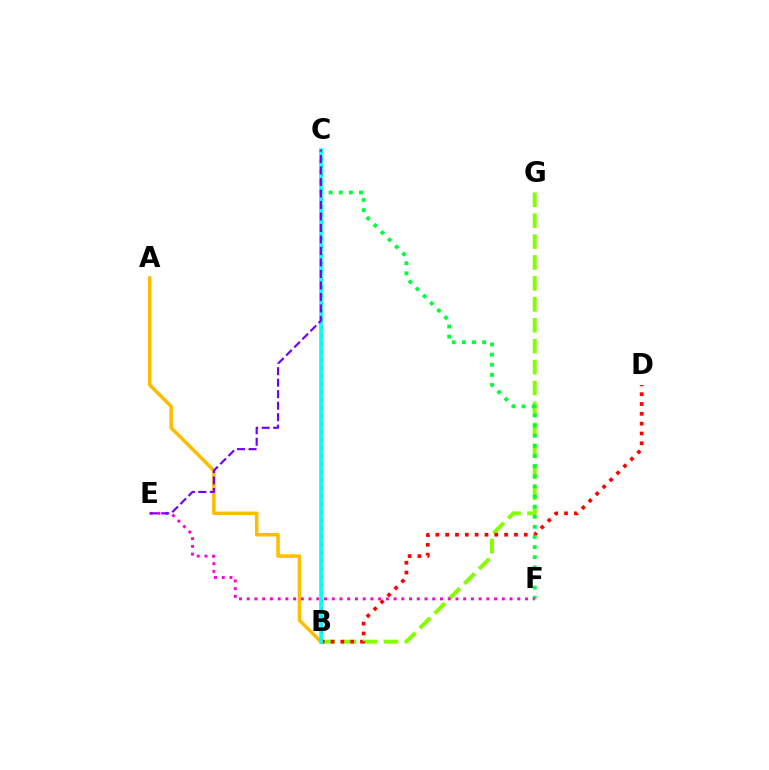{('B', 'C'): [{'color': '#004bff', 'line_style': 'dotted', 'thickness': 2.18}, {'color': '#00fff6', 'line_style': 'solid', 'thickness': 2.58}], ('B', 'G'): [{'color': '#84ff00', 'line_style': 'dashed', 'thickness': 2.84}], ('B', 'D'): [{'color': '#ff0000', 'line_style': 'dotted', 'thickness': 2.67}], ('C', 'F'): [{'color': '#00ff39', 'line_style': 'dotted', 'thickness': 2.75}], ('A', 'B'): [{'color': '#ffbd00', 'line_style': 'solid', 'thickness': 2.55}], ('E', 'F'): [{'color': '#ff00cf', 'line_style': 'dotted', 'thickness': 2.1}], ('C', 'E'): [{'color': '#7200ff', 'line_style': 'dashed', 'thickness': 1.56}]}